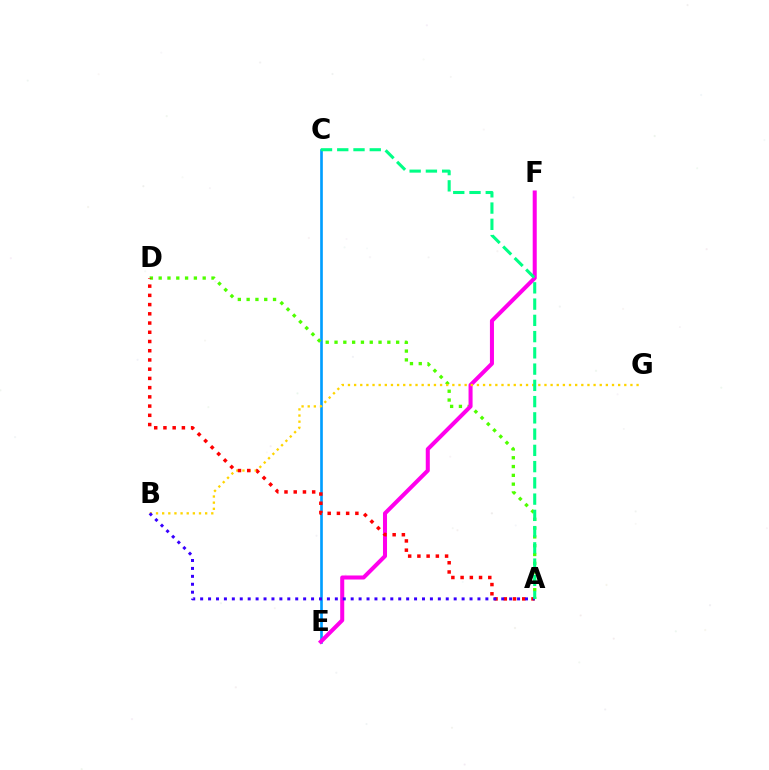{('C', 'E'): [{'color': '#009eff', 'line_style': 'solid', 'thickness': 1.91}], ('A', 'D'): [{'color': '#4fff00', 'line_style': 'dotted', 'thickness': 2.39}, {'color': '#ff0000', 'line_style': 'dotted', 'thickness': 2.51}], ('E', 'F'): [{'color': '#ff00ed', 'line_style': 'solid', 'thickness': 2.91}], ('B', 'G'): [{'color': '#ffd500', 'line_style': 'dotted', 'thickness': 1.67}], ('A', 'B'): [{'color': '#3700ff', 'line_style': 'dotted', 'thickness': 2.15}], ('A', 'C'): [{'color': '#00ff86', 'line_style': 'dashed', 'thickness': 2.21}]}